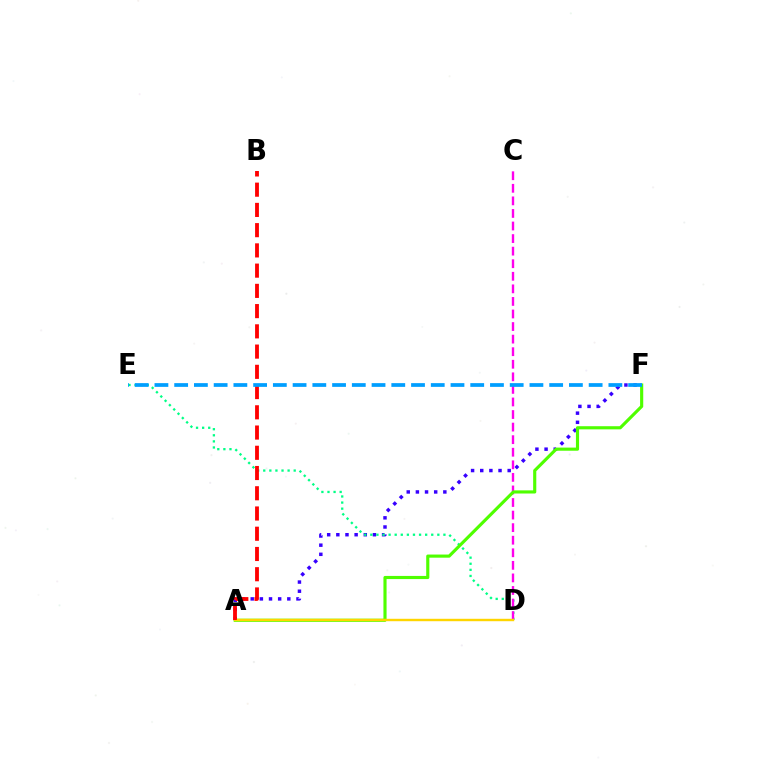{('A', 'F'): [{'color': '#3700ff', 'line_style': 'dotted', 'thickness': 2.49}, {'color': '#4fff00', 'line_style': 'solid', 'thickness': 2.26}], ('D', 'E'): [{'color': '#00ff86', 'line_style': 'dotted', 'thickness': 1.65}], ('C', 'D'): [{'color': '#ff00ed', 'line_style': 'dashed', 'thickness': 1.71}], ('A', 'D'): [{'color': '#ffd500', 'line_style': 'solid', 'thickness': 1.74}], ('A', 'B'): [{'color': '#ff0000', 'line_style': 'dashed', 'thickness': 2.75}], ('E', 'F'): [{'color': '#009eff', 'line_style': 'dashed', 'thickness': 2.68}]}